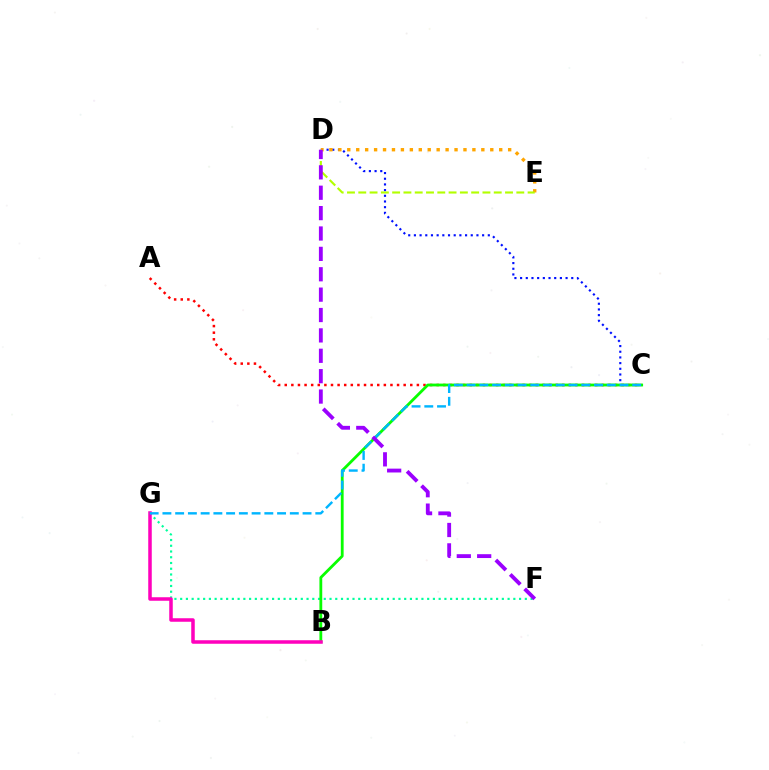{('C', 'D'): [{'color': '#0010ff', 'line_style': 'dotted', 'thickness': 1.54}], ('A', 'C'): [{'color': '#ff0000', 'line_style': 'dotted', 'thickness': 1.8}], ('F', 'G'): [{'color': '#00ff9d', 'line_style': 'dotted', 'thickness': 1.56}], ('B', 'C'): [{'color': '#08ff00', 'line_style': 'solid', 'thickness': 2.03}], ('D', 'E'): [{'color': '#ffa500', 'line_style': 'dotted', 'thickness': 2.43}, {'color': '#b3ff00', 'line_style': 'dashed', 'thickness': 1.53}], ('B', 'G'): [{'color': '#ff00bd', 'line_style': 'solid', 'thickness': 2.53}], ('C', 'G'): [{'color': '#00b5ff', 'line_style': 'dashed', 'thickness': 1.73}], ('D', 'F'): [{'color': '#9b00ff', 'line_style': 'dashed', 'thickness': 2.77}]}